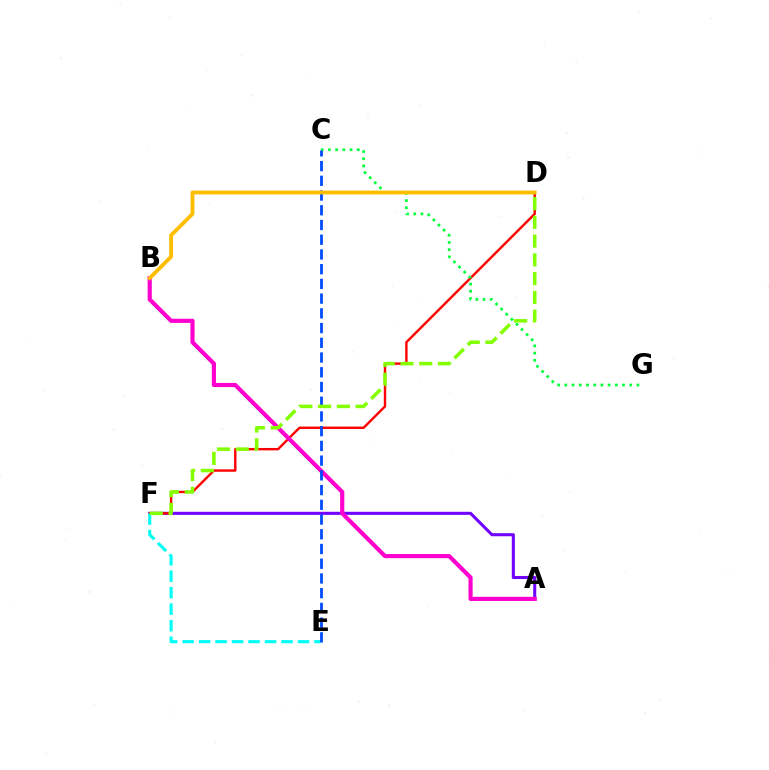{('A', 'F'): [{'color': '#7200ff', 'line_style': 'solid', 'thickness': 2.2}], ('D', 'F'): [{'color': '#ff0000', 'line_style': 'solid', 'thickness': 1.73}, {'color': '#84ff00', 'line_style': 'dashed', 'thickness': 2.55}], ('E', 'F'): [{'color': '#00fff6', 'line_style': 'dashed', 'thickness': 2.24}], ('A', 'B'): [{'color': '#ff00cf', 'line_style': 'solid', 'thickness': 2.98}], ('C', 'G'): [{'color': '#00ff39', 'line_style': 'dotted', 'thickness': 1.96}], ('C', 'E'): [{'color': '#004bff', 'line_style': 'dashed', 'thickness': 2.0}], ('B', 'D'): [{'color': '#ffbd00', 'line_style': 'solid', 'thickness': 2.75}]}